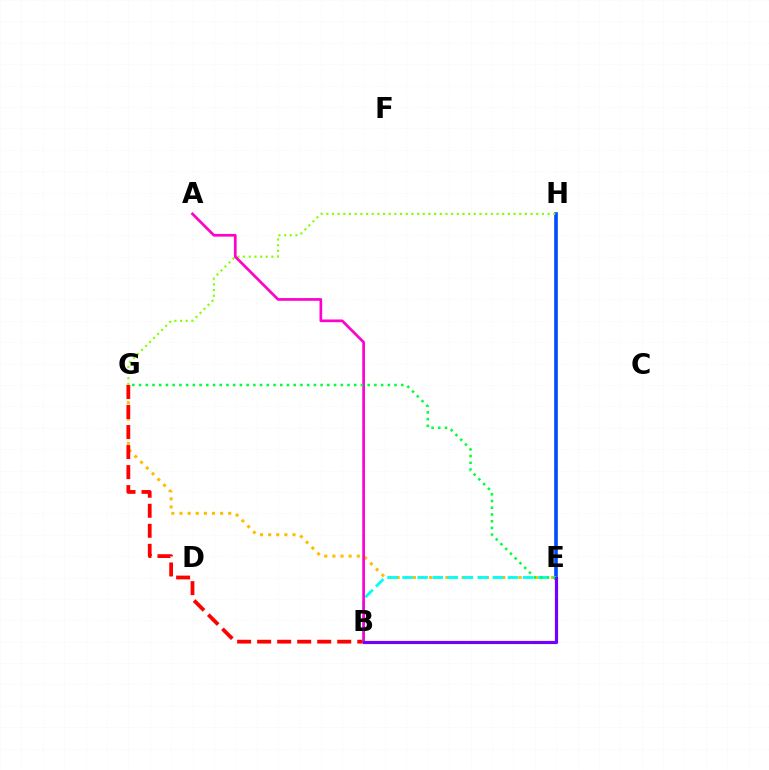{('E', 'G'): [{'color': '#ffbd00', 'line_style': 'dotted', 'thickness': 2.21}, {'color': '#00ff39', 'line_style': 'dotted', 'thickness': 1.83}], ('E', 'H'): [{'color': '#004bff', 'line_style': 'solid', 'thickness': 2.6}], ('B', 'G'): [{'color': '#ff0000', 'line_style': 'dashed', 'thickness': 2.72}], ('G', 'H'): [{'color': '#84ff00', 'line_style': 'dotted', 'thickness': 1.54}], ('B', 'E'): [{'color': '#00fff6', 'line_style': 'dashed', 'thickness': 2.05}, {'color': '#7200ff', 'line_style': 'solid', 'thickness': 2.28}], ('A', 'B'): [{'color': '#ff00cf', 'line_style': 'solid', 'thickness': 1.94}]}